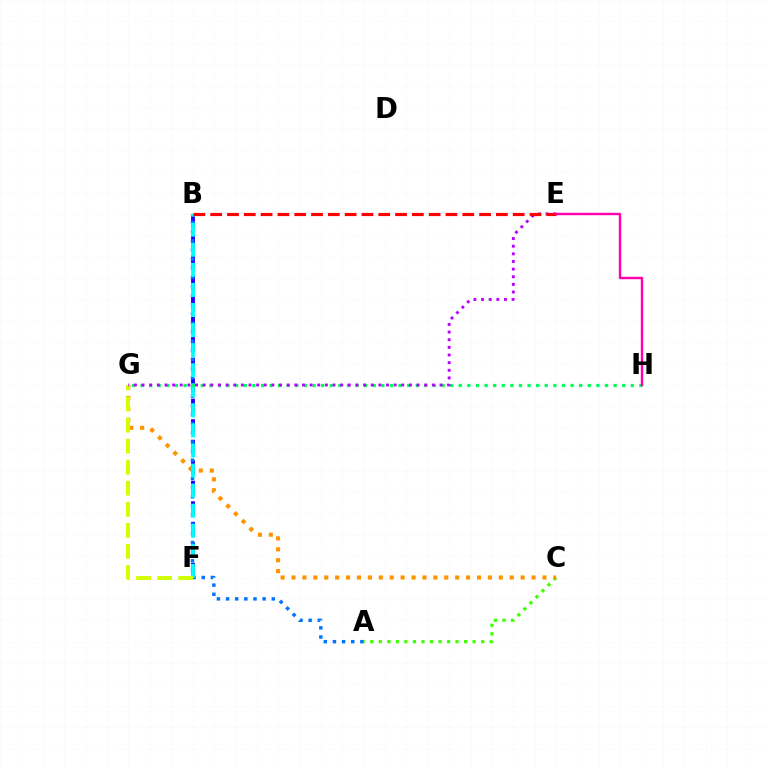{('A', 'C'): [{'color': '#3dff00', 'line_style': 'dotted', 'thickness': 2.32}], ('C', 'G'): [{'color': '#ff9400', 'line_style': 'dotted', 'thickness': 2.96}], ('B', 'F'): [{'color': '#2500ff', 'line_style': 'dashed', 'thickness': 2.79}, {'color': '#00fff6', 'line_style': 'dashed', 'thickness': 2.73}], ('A', 'B'): [{'color': '#0074ff', 'line_style': 'dotted', 'thickness': 2.48}], ('F', 'G'): [{'color': '#d1ff00', 'line_style': 'dashed', 'thickness': 2.86}], ('G', 'H'): [{'color': '#00ff5c', 'line_style': 'dotted', 'thickness': 2.34}], ('E', 'G'): [{'color': '#b900ff', 'line_style': 'dotted', 'thickness': 2.08}], ('B', 'E'): [{'color': '#ff0000', 'line_style': 'dashed', 'thickness': 2.28}], ('E', 'H'): [{'color': '#ff00ac', 'line_style': 'solid', 'thickness': 1.74}]}